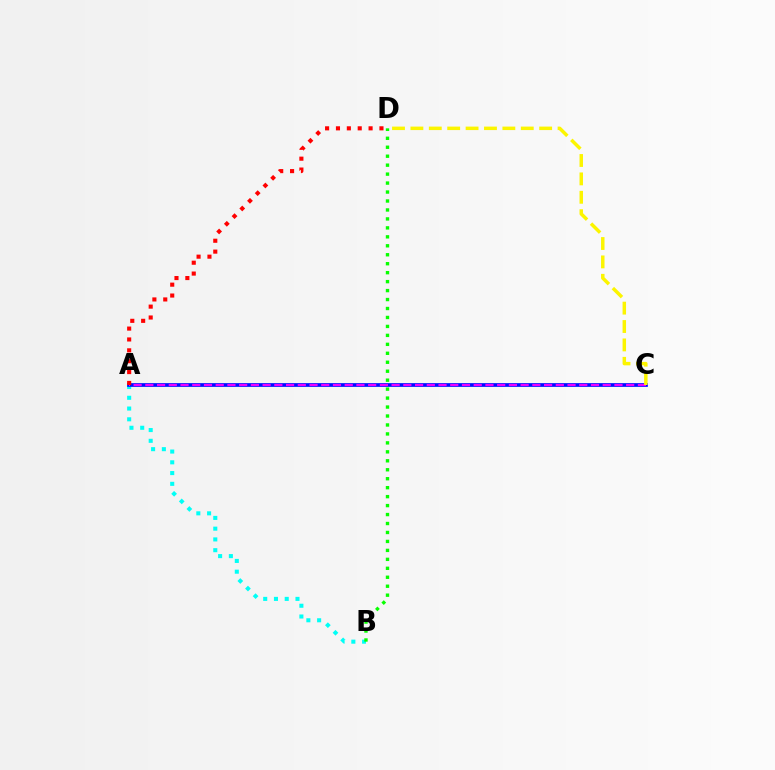{('A', 'B'): [{'color': '#00fff6', 'line_style': 'dotted', 'thickness': 2.92}], ('A', 'C'): [{'color': '#0010ff', 'line_style': 'solid', 'thickness': 2.67}, {'color': '#ee00ff', 'line_style': 'dashed', 'thickness': 1.59}], ('A', 'D'): [{'color': '#ff0000', 'line_style': 'dotted', 'thickness': 2.95}], ('C', 'D'): [{'color': '#fcf500', 'line_style': 'dashed', 'thickness': 2.5}], ('B', 'D'): [{'color': '#08ff00', 'line_style': 'dotted', 'thickness': 2.43}]}